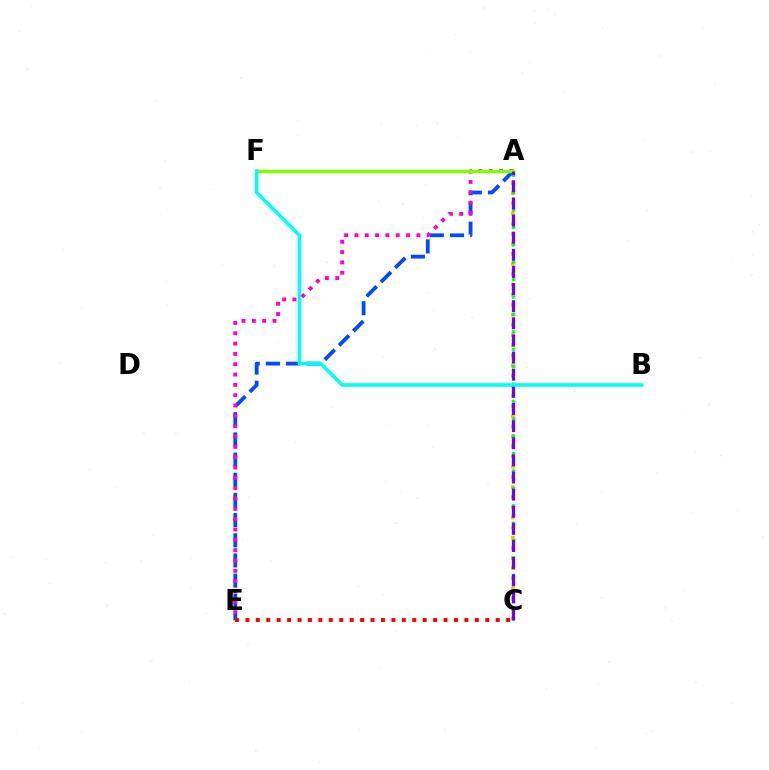{('A', 'C'): [{'color': '#ffbd00', 'line_style': 'dotted', 'thickness': 2.75}, {'color': '#00ff39', 'line_style': 'dotted', 'thickness': 2.36}, {'color': '#7200ff', 'line_style': 'dashed', 'thickness': 2.33}], ('A', 'E'): [{'color': '#004bff', 'line_style': 'dashed', 'thickness': 2.74}, {'color': '#ff00cf', 'line_style': 'dotted', 'thickness': 2.81}], ('C', 'E'): [{'color': '#ff0000', 'line_style': 'dotted', 'thickness': 2.83}], ('A', 'F'): [{'color': '#84ff00', 'line_style': 'solid', 'thickness': 2.47}], ('B', 'F'): [{'color': '#00fff6', 'line_style': 'solid', 'thickness': 2.58}]}